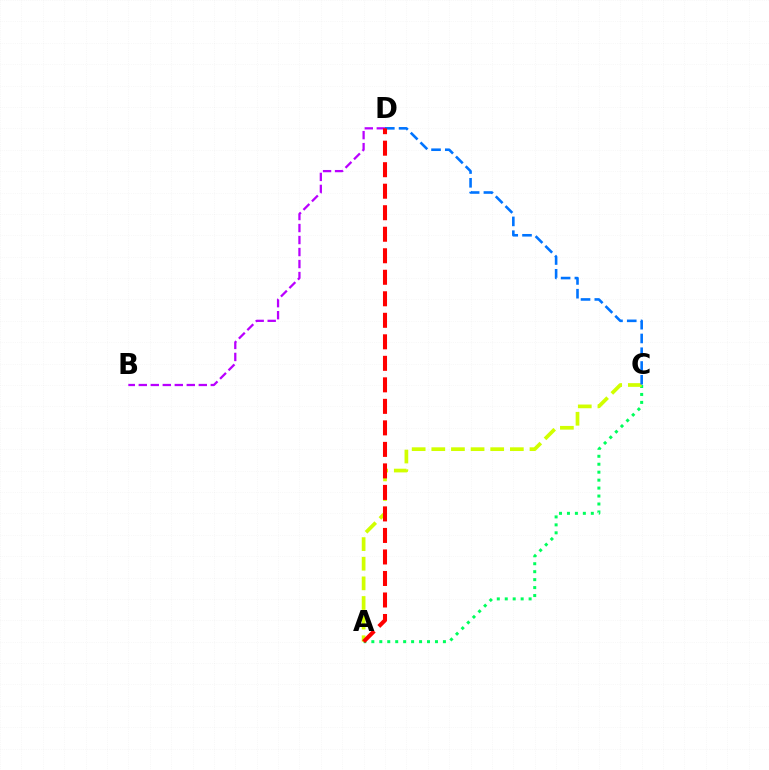{('B', 'D'): [{'color': '#b900ff', 'line_style': 'dashed', 'thickness': 1.63}], ('A', 'C'): [{'color': '#00ff5c', 'line_style': 'dotted', 'thickness': 2.16}, {'color': '#d1ff00', 'line_style': 'dashed', 'thickness': 2.67}], ('C', 'D'): [{'color': '#0074ff', 'line_style': 'dashed', 'thickness': 1.87}], ('A', 'D'): [{'color': '#ff0000', 'line_style': 'dashed', 'thickness': 2.92}]}